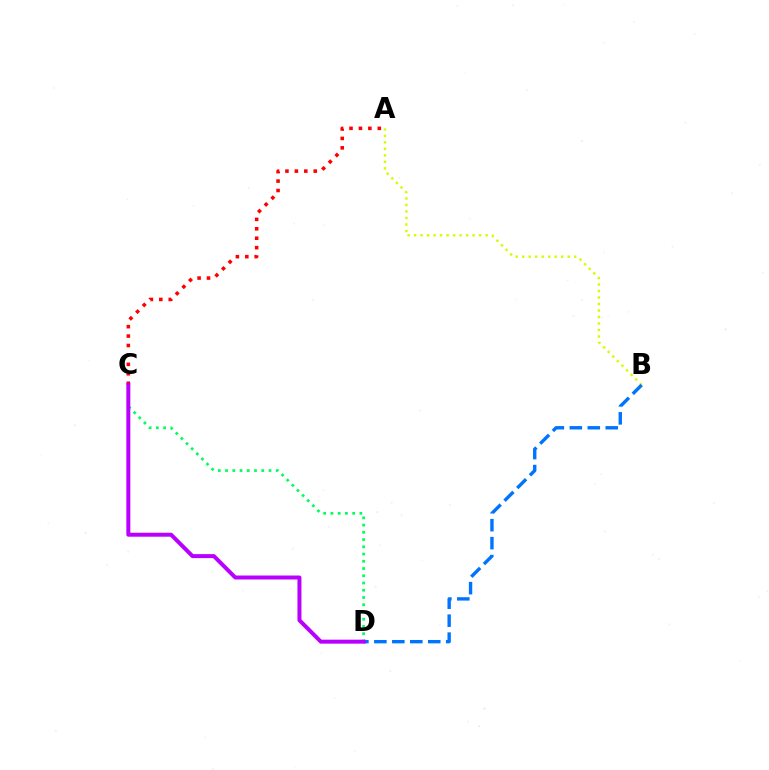{('A', 'B'): [{'color': '#d1ff00', 'line_style': 'dotted', 'thickness': 1.77}], ('C', 'D'): [{'color': '#00ff5c', 'line_style': 'dotted', 'thickness': 1.97}, {'color': '#b900ff', 'line_style': 'solid', 'thickness': 2.87}], ('A', 'C'): [{'color': '#ff0000', 'line_style': 'dotted', 'thickness': 2.56}], ('B', 'D'): [{'color': '#0074ff', 'line_style': 'dashed', 'thickness': 2.44}]}